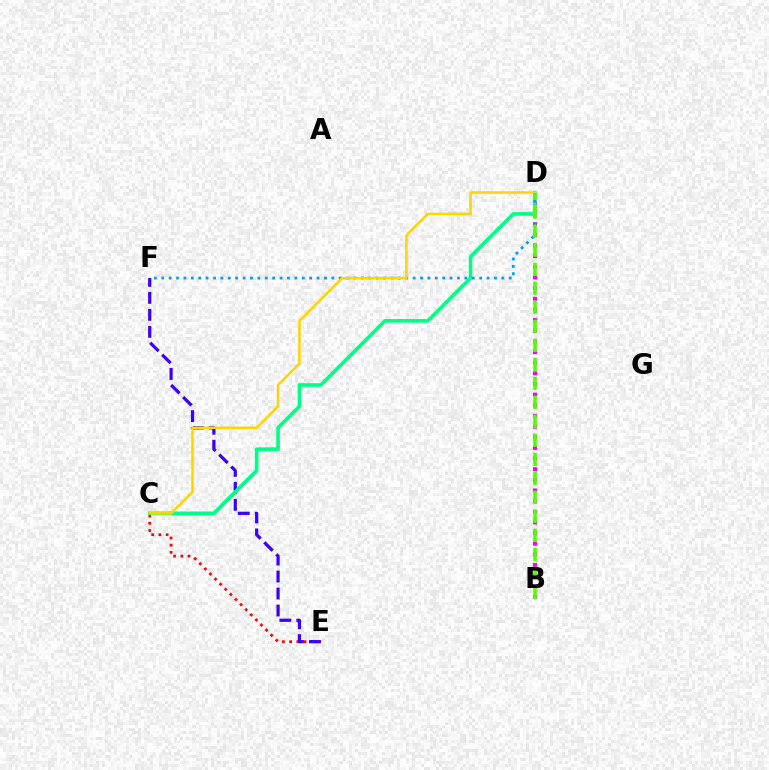{('C', 'E'): [{'color': '#ff0000', 'line_style': 'dotted', 'thickness': 1.96}], ('E', 'F'): [{'color': '#3700ff', 'line_style': 'dashed', 'thickness': 2.31}], ('B', 'D'): [{'color': '#ff00ed', 'line_style': 'dotted', 'thickness': 2.89}, {'color': '#4fff00', 'line_style': 'dashed', 'thickness': 2.58}], ('C', 'D'): [{'color': '#00ff86', 'line_style': 'solid', 'thickness': 2.61}, {'color': '#ffd500', 'line_style': 'solid', 'thickness': 1.81}], ('D', 'F'): [{'color': '#009eff', 'line_style': 'dotted', 'thickness': 2.01}]}